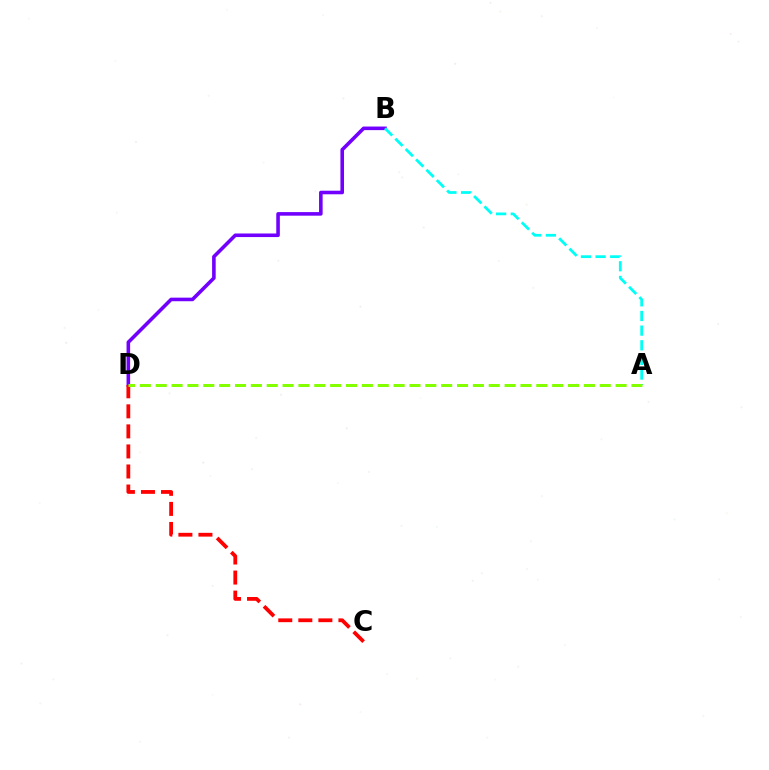{('B', 'D'): [{'color': '#7200ff', 'line_style': 'solid', 'thickness': 2.58}], ('A', 'B'): [{'color': '#00fff6', 'line_style': 'dashed', 'thickness': 1.99}], ('C', 'D'): [{'color': '#ff0000', 'line_style': 'dashed', 'thickness': 2.72}], ('A', 'D'): [{'color': '#84ff00', 'line_style': 'dashed', 'thickness': 2.15}]}